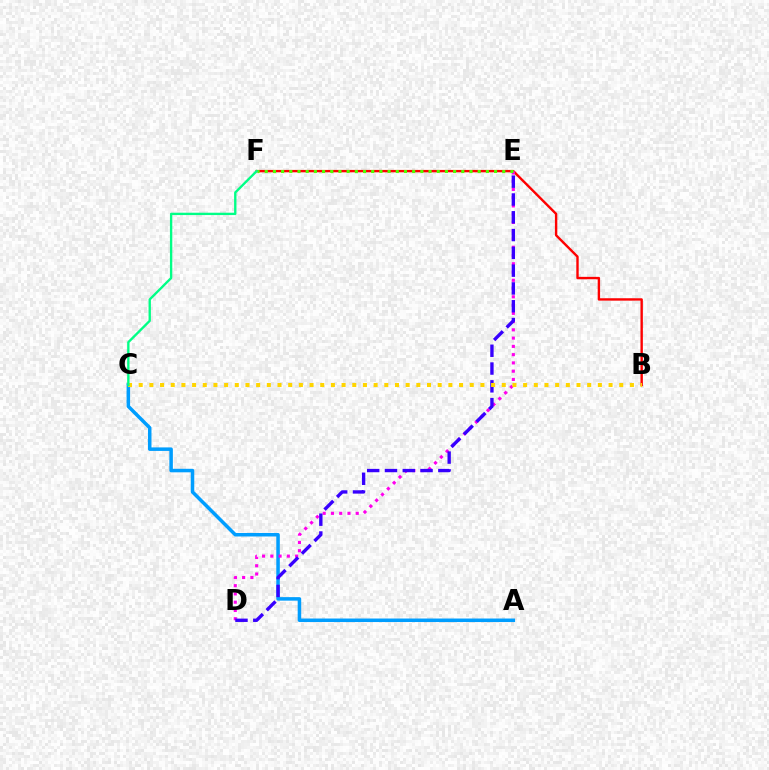{('A', 'C'): [{'color': '#009eff', 'line_style': 'solid', 'thickness': 2.53}], ('B', 'F'): [{'color': '#ff0000', 'line_style': 'solid', 'thickness': 1.72}], ('D', 'E'): [{'color': '#ff00ed', 'line_style': 'dotted', 'thickness': 2.24}, {'color': '#3700ff', 'line_style': 'dashed', 'thickness': 2.42}], ('E', 'F'): [{'color': '#4fff00', 'line_style': 'dotted', 'thickness': 2.23}], ('B', 'C'): [{'color': '#ffd500', 'line_style': 'dotted', 'thickness': 2.9}], ('C', 'F'): [{'color': '#00ff86', 'line_style': 'solid', 'thickness': 1.69}]}